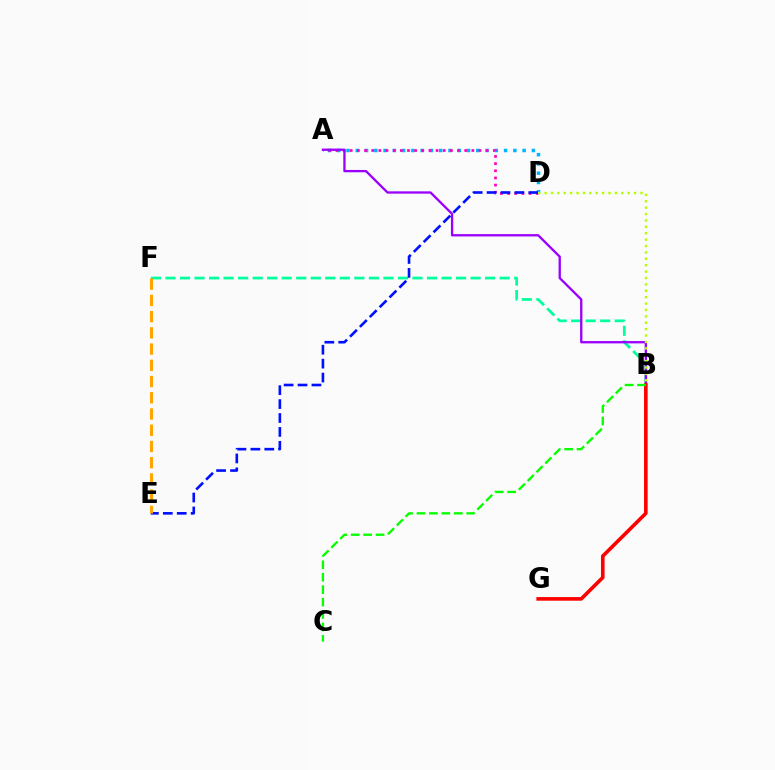{('A', 'D'): [{'color': '#00b5ff', 'line_style': 'dotted', 'thickness': 2.52}, {'color': '#ff00bd', 'line_style': 'dotted', 'thickness': 1.94}], ('B', 'F'): [{'color': '#00ff9d', 'line_style': 'dashed', 'thickness': 1.97}], ('D', 'E'): [{'color': '#0010ff', 'line_style': 'dashed', 'thickness': 1.89}], ('E', 'F'): [{'color': '#ffa500', 'line_style': 'dashed', 'thickness': 2.2}], ('A', 'B'): [{'color': '#9b00ff', 'line_style': 'solid', 'thickness': 1.67}], ('B', 'D'): [{'color': '#b3ff00', 'line_style': 'dotted', 'thickness': 1.74}], ('B', 'G'): [{'color': '#ff0000', 'line_style': 'solid', 'thickness': 2.61}], ('B', 'C'): [{'color': '#08ff00', 'line_style': 'dashed', 'thickness': 1.69}]}